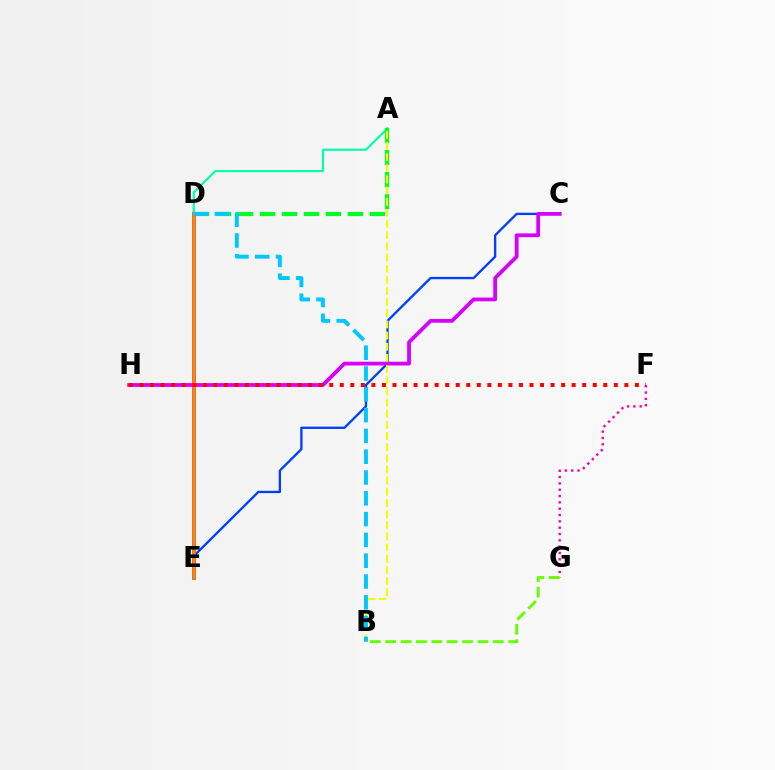{('A', 'D'): [{'color': '#00ffaf', 'line_style': 'solid', 'thickness': 1.56}, {'color': '#00ff27', 'line_style': 'dashed', 'thickness': 2.99}], ('F', 'G'): [{'color': '#ff00a0', 'line_style': 'dotted', 'thickness': 1.72}], ('C', 'E'): [{'color': '#003fff', 'line_style': 'solid', 'thickness': 1.67}], ('B', 'G'): [{'color': '#66ff00', 'line_style': 'dashed', 'thickness': 2.09}], ('C', 'H'): [{'color': '#d600ff', 'line_style': 'solid', 'thickness': 2.72}], ('A', 'B'): [{'color': '#eeff00', 'line_style': 'dashed', 'thickness': 1.52}], ('D', 'E'): [{'color': '#4f00ff', 'line_style': 'solid', 'thickness': 2.56}, {'color': '#ff8800', 'line_style': 'solid', 'thickness': 2.52}], ('F', 'H'): [{'color': '#ff0000', 'line_style': 'dotted', 'thickness': 2.86}], ('B', 'D'): [{'color': '#00c7ff', 'line_style': 'dashed', 'thickness': 2.83}]}